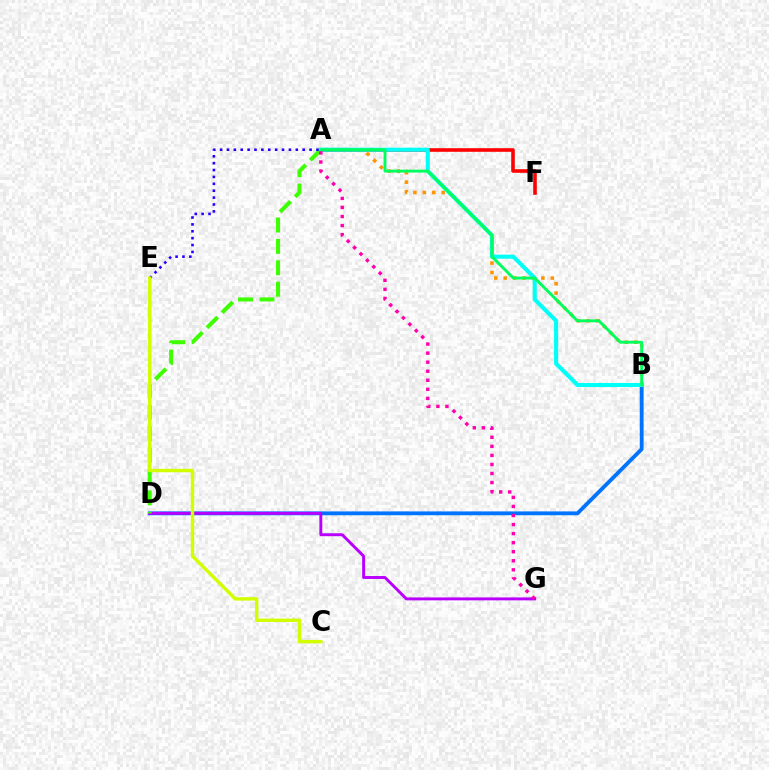{('B', 'D'): [{'color': '#0074ff', 'line_style': 'solid', 'thickness': 2.77}], ('A', 'B'): [{'color': '#ff9400', 'line_style': 'dotted', 'thickness': 2.56}, {'color': '#00fff6', 'line_style': 'solid', 'thickness': 2.94}, {'color': '#00ff5c', 'line_style': 'solid', 'thickness': 2.08}], ('A', 'F'): [{'color': '#ff0000', 'line_style': 'solid', 'thickness': 2.58}], ('D', 'G'): [{'color': '#b900ff', 'line_style': 'solid', 'thickness': 2.11}], ('A', 'D'): [{'color': '#3dff00', 'line_style': 'dashed', 'thickness': 2.91}], ('A', 'E'): [{'color': '#2500ff', 'line_style': 'dotted', 'thickness': 1.87}], ('C', 'E'): [{'color': '#d1ff00', 'line_style': 'solid', 'thickness': 2.46}], ('A', 'G'): [{'color': '#ff00ac', 'line_style': 'dotted', 'thickness': 2.46}]}